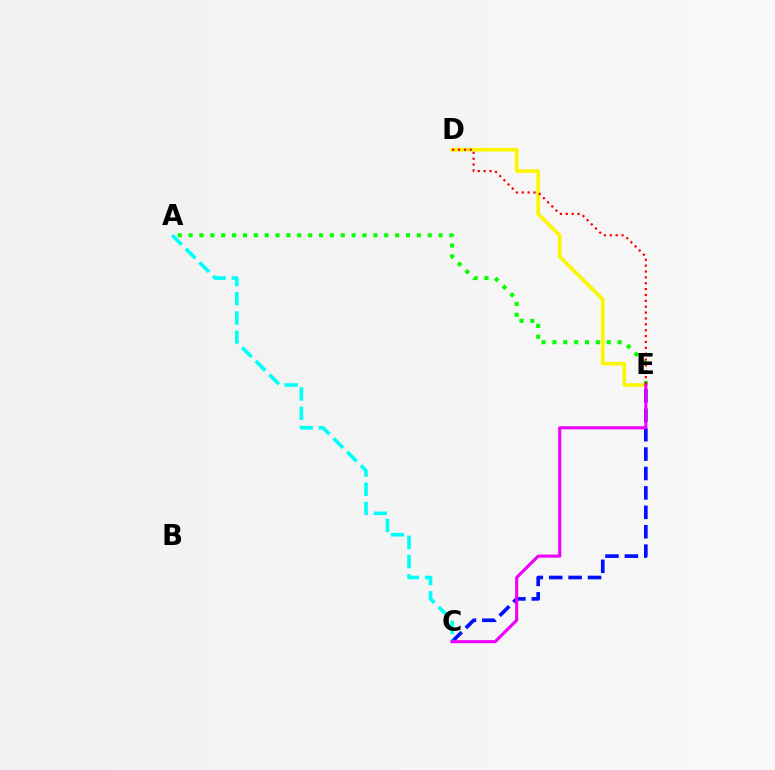{('C', 'E'): [{'color': '#0010ff', 'line_style': 'dashed', 'thickness': 2.64}, {'color': '#ee00ff', 'line_style': 'solid', 'thickness': 2.23}], ('D', 'E'): [{'color': '#fcf500', 'line_style': 'solid', 'thickness': 2.6}, {'color': '#ff0000', 'line_style': 'dotted', 'thickness': 1.59}], ('A', 'E'): [{'color': '#08ff00', 'line_style': 'dotted', 'thickness': 2.95}], ('A', 'C'): [{'color': '#00fff6', 'line_style': 'dashed', 'thickness': 2.61}]}